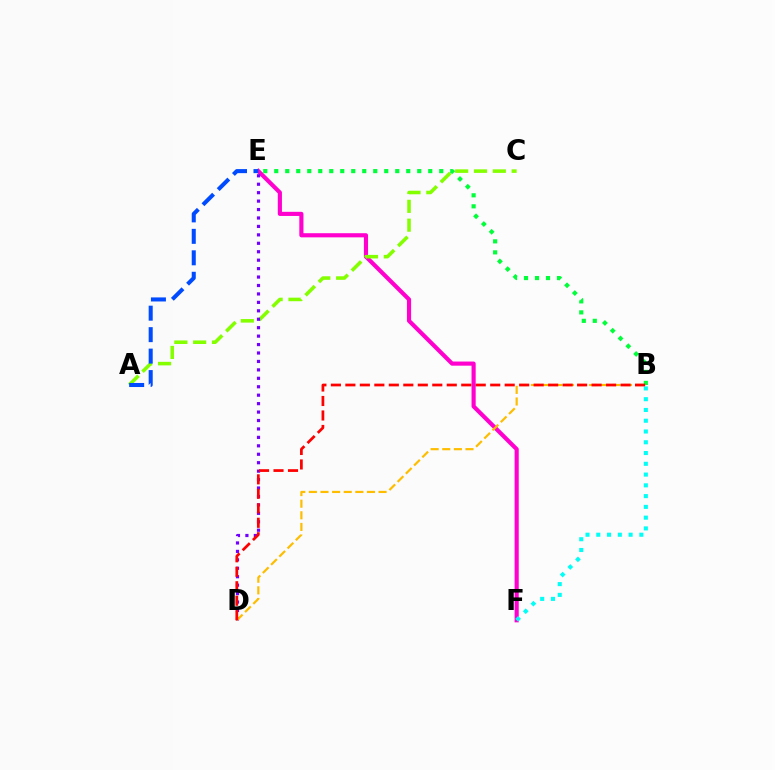{('E', 'F'): [{'color': '#ff00cf', 'line_style': 'solid', 'thickness': 2.98}], ('A', 'C'): [{'color': '#84ff00', 'line_style': 'dashed', 'thickness': 2.56}], ('A', 'E'): [{'color': '#004bff', 'line_style': 'dashed', 'thickness': 2.92}], ('D', 'E'): [{'color': '#7200ff', 'line_style': 'dotted', 'thickness': 2.29}], ('B', 'E'): [{'color': '#00ff39', 'line_style': 'dotted', 'thickness': 2.99}], ('B', 'D'): [{'color': '#ffbd00', 'line_style': 'dashed', 'thickness': 1.58}, {'color': '#ff0000', 'line_style': 'dashed', 'thickness': 1.97}], ('B', 'F'): [{'color': '#00fff6', 'line_style': 'dotted', 'thickness': 2.93}]}